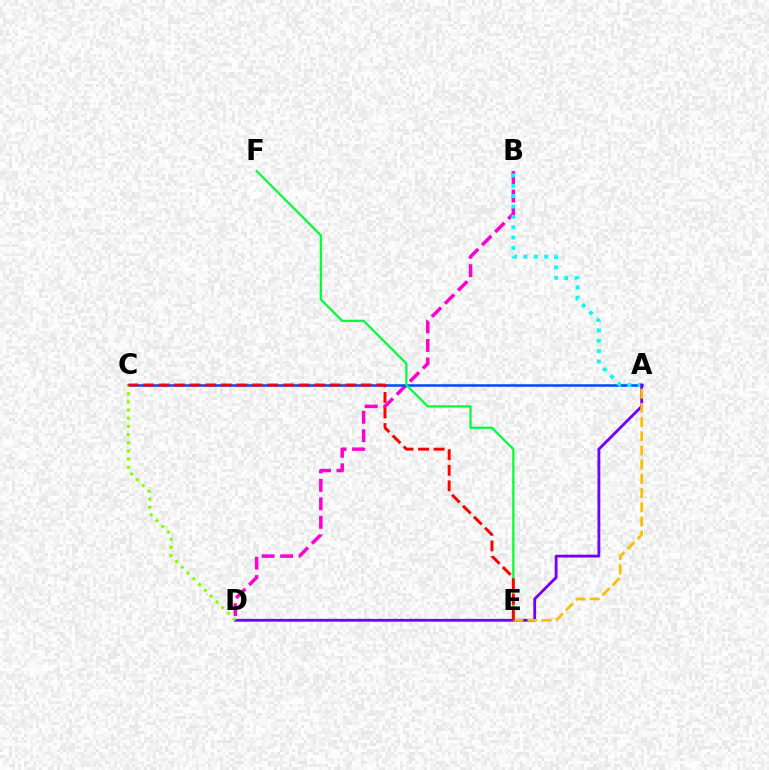{('B', 'D'): [{'color': '#ff00cf', 'line_style': 'dashed', 'thickness': 2.51}], ('A', 'C'): [{'color': '#004bff', 'line_style': 'solid', 'thickness': 1.82}], ('E', 'F'): [{'color': '#00ff39', 'line_style': 'solid', 'thickness': 1.62}], ('A', 'B'): [{'color': '#00fff6', 'line_style': 'dotted', 'thickness': 2.82}], ('A', 'D'): [{'color': '#7200ff', 'line_style': 'solid', 'thickness': 2.03}], ('A', 'E'): [{'color': '#ffbd00', 'line_style': 'dashed', 'thickness': 1.93}], ('C', 'D'): [{'color': '#84ff00', 'line_style': 'dotted', 'thickness': 2.22}], ('C', 'E'): [{'color': '#ff0000', 'line_style': 'dashed', 'thickness': 2.11}]}